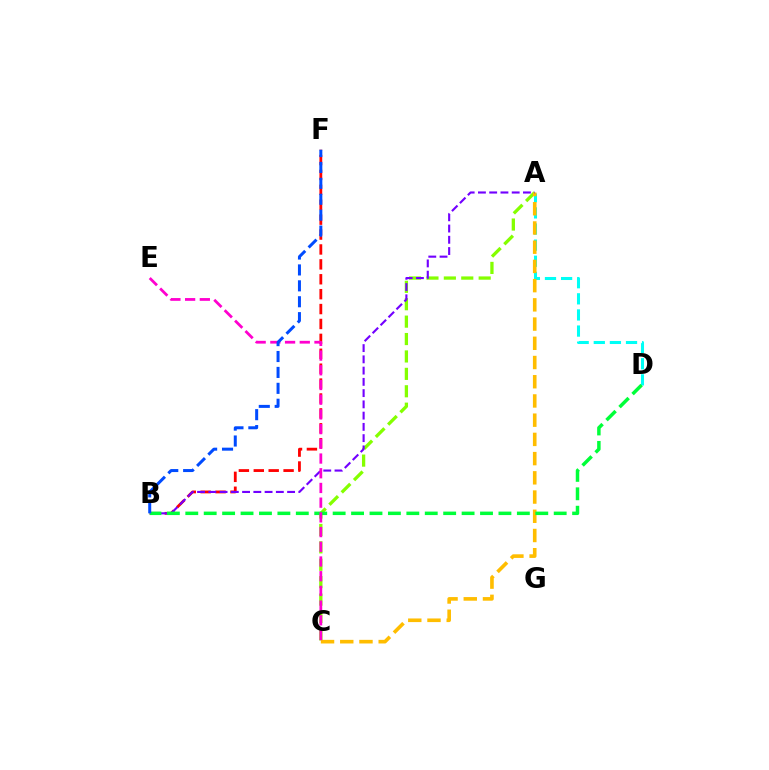{('A', 'C'): [{'color': '#84ff00', 'line_style': 'dashed', 'thickness': 2.37}, {'color': '#ffbd00', 'line_style': 'dashed', 'thickness': 2.61}], ('A', 'D'): [{'color': '#00fff6', 'line_style': 'dashed', 'thickness': 2.19}], ('B', 'F'): [{'color': '#ff0000', 'line_style': 'dashed', 'thickness': 2.02}, {'color': '#004bff', 'line_style': 'dashed', 'thickness': 2.16}], ('A', 'B'): [{'color': '#7200ff', 'line_style': 'dashed', 'thickness': 1.53}], ('B', 'D'): [{'color': '#00ff39', 'line_style': 'dashed', 'thickness': 2.5}], ('C', 'E'): [{'color': '#ff00cf', 'line_style': 'dashed', 'thickness': 2.0}]}